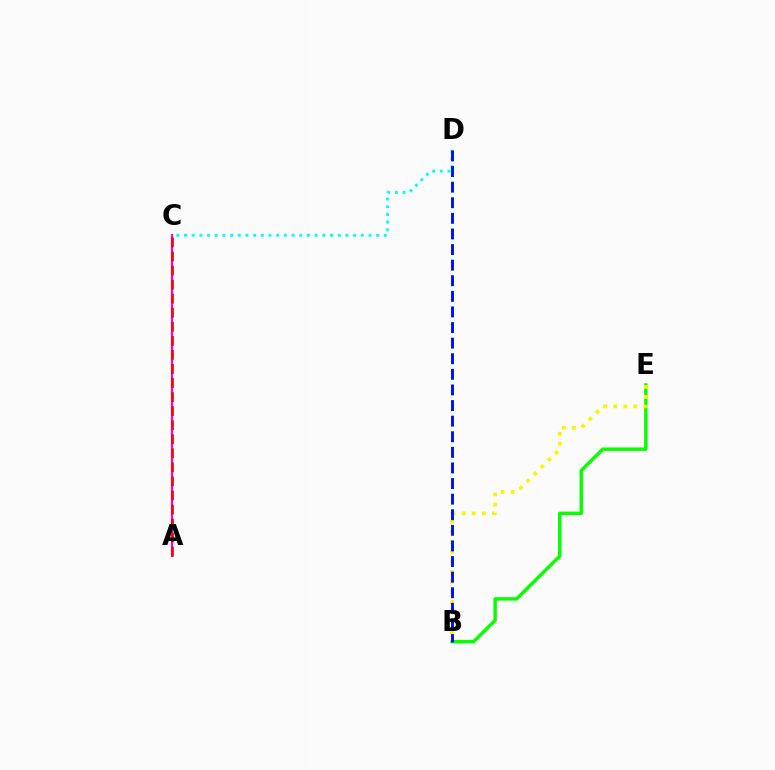{('C', 'D'): [{'color': '#00fff6', 'line_style': 'dotted', 'thickness': 2.09}], ('B', 'E'): [{'color': '#08ff00', 'line_style': 'solid', 'thickness': 2.48}, {'color': '#fcf500', 'line_style': 'dotted', 'thickness': 2.73}], ('A', 'C'): [{'color': '#ee00ff', 'line_style': 'solid', 'thickness': 1.54}, {'color': '#ff0000', 'line_style': 'dashed', 'thickness': 1.91}], ('B', 'D'): [{'color': '#0010ff', 'line_style': 'dashed', 'thickness': 2.12}]}